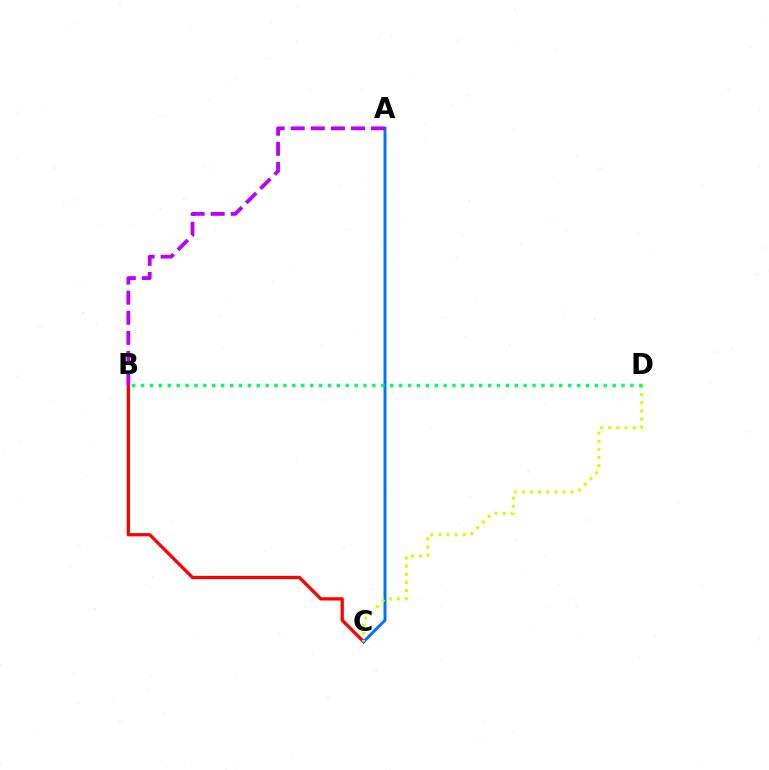{('B', 'C'): [{'color': '#ff0000', 'line_style': 'solid', 'thickness': 2.35}], ('A', 'C'): [{'color': '#0074ff', 'line_style': 'solid', 'thickness': 2.14}], ('A', 'B'): [{'color': '#b900ff', 'line_style': 'dashed', 'thickness': 2.73}], ('C', 'D'): [{'color': '#d1ff00', 'line_style': 'dotted', 'thickness': 2.21}], ('B', 'D'): [{'color': '#00ff5c', 'line_style': 'dotted', 'thickness': 2.42}]}